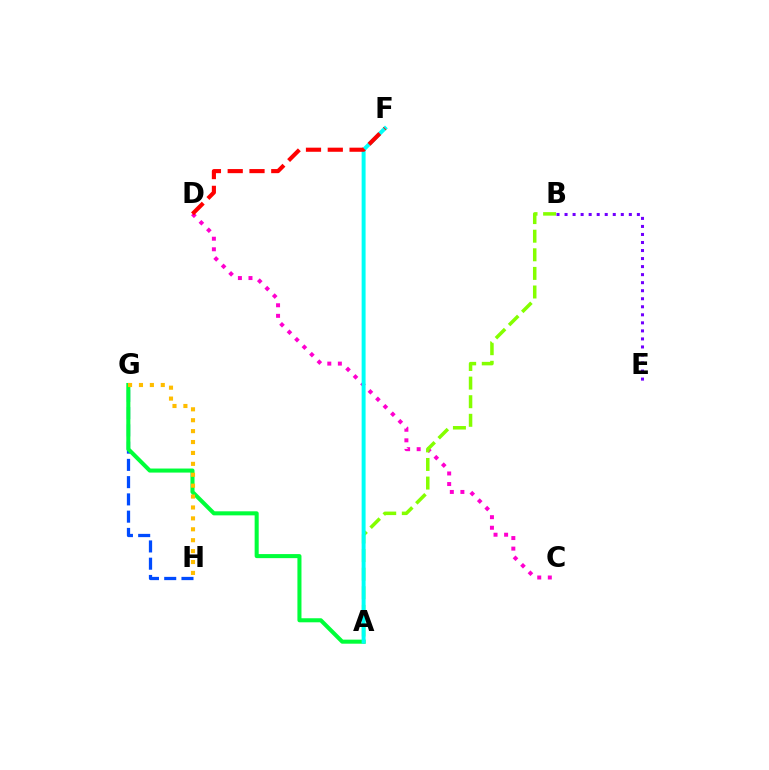{('G', 'H'): [{'color': '#004bff', 'line_style': 'dashed', 'thickness': 2.34}, {'color': '#ffbd00', 'line_style': 'dotted', 'thickness': 2.96}], ('A', 'G'): [{'color': '#00ff39', 'line_style': 'solid', 'thickness': 2.92}], ('C', 'D'): [{'color': '#ff00cf', 'line_style': 'dotted', 'thickness': 2.87}], ('A', 'B'): [{'color': '#84ff00', 'line_style': 'dashed', 'thickness': 2.53}], ('A', 'F'): [{'color': '#00fff6', 'line_style': 'solid', 'thickness': 2.84}], ('D', 'F'): [{'color': '#ff0000', 'line_style': 'dashed', 'thickness': 2.96}], ('B', 'E'): [{'color': '#7200ff', 'line_style': 'dotted', 'thickness': 2.18}]}